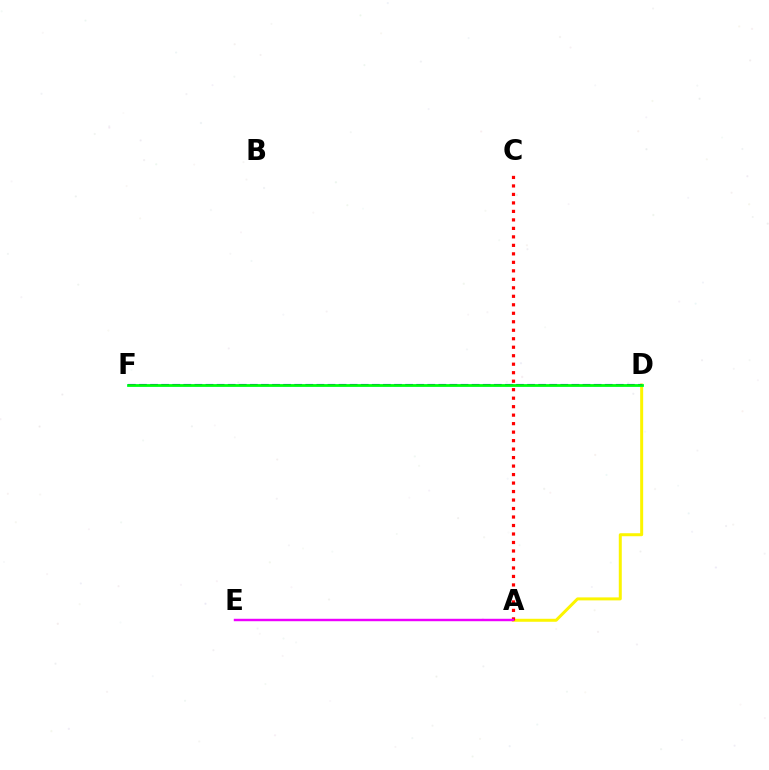{('A', 'D'): [{'color': '#fcf500', 'line_style': 'solid', 'thickness': 2.15}], ('A', 'C'): [{'color': '#ff0000', 'line_style': 'dotted', 'thickness': 2.31}], ('D', 'F'): [{'color': '#00fff6', 'line_style': 'solid', 'thickness': 1.86}, {'color': '#0010ff', 'line_style': 'dashed', 'thickness': 1.51}, {'color': '#08ff00', 'line_style': 'solid', 'thickness': 1.86}], ('A', 'E'): [{'color': '#ee00ff', 'line_style': 'solid', 'thickness': 1.75}]}